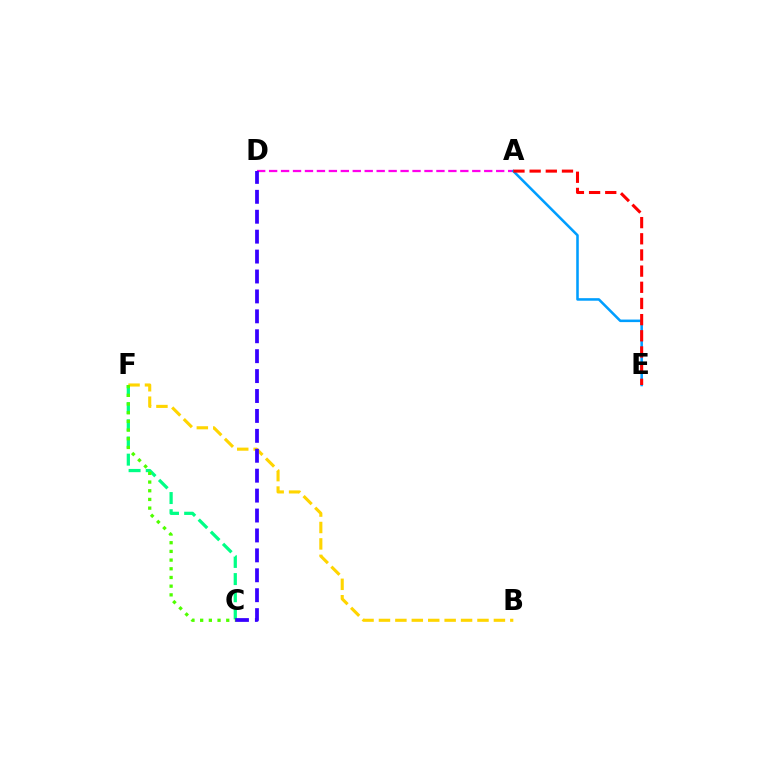{('A', 'D'): [{'color': '#ff00ed', 'line_style': 'dashed', 'thickness': 1.62}], ('A', 'E'): [{'color': '#009eff', 'line_style': 'solid', 'thickness': 1.84}, {'color': '#ff0000', 'line_style': 'dashed', 'thickness': 2.2}], ('C', 'F'): [{'color': '#00ff86', 'line_style': 'dashed', 'thickness': 2.33}, {'color': '#4fff00', 'line_style': 'dotted', 'thickness': 2.36}], ('B', 'F'): [{'color': '#ffd500', 'line_style': 'dashed', 'thickness': 2.23}], ('C', 'D'): [{'color': '#3700ff', 'line_style': 'dashed', 'thickness': 2.71}]}